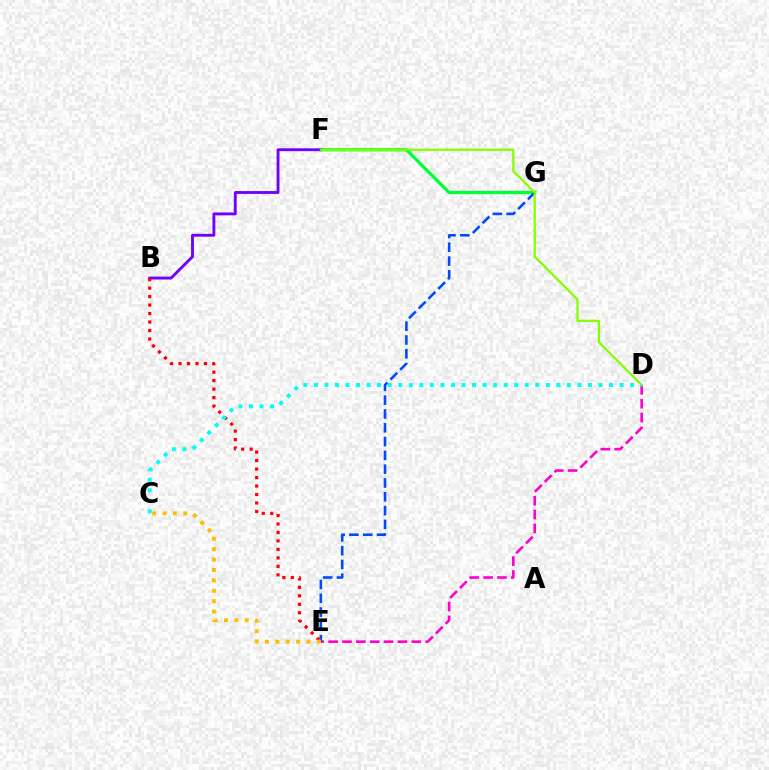{('F', 'G'): [{'color': '#00ff39', 'line_style': 'solid', 'thickness': 2.37}], ('D', 'E'): [{'color': '#ff00cf', 'line_style': 'dashed', 'thickness': 1.88}], ('E', 'G'): [{'color': '#004bff', 'line_style': 'dashed', 'thickness': 1.88}], ('B', 'F'): [{'color': '#7200ff', 'line_style': 'solid', 'thickness': 2.07}], ('D', 'F'): [{'color': '#84ff00', 'line_style': 'solid', 'thickness': 1.62}], ('B', 'E'): [{'color': '#ff0000', 'line_style': 'dotted', 'thickness': 2.3}], ('C', 'D'): [{'color': '#00fff6', 'line_style': 'dotted', 'thickness': 2.86}], ('C', 'E'): [{'color': '#ffbd00', 'line_style': 'dotted', 'thickness': 2.82}]}